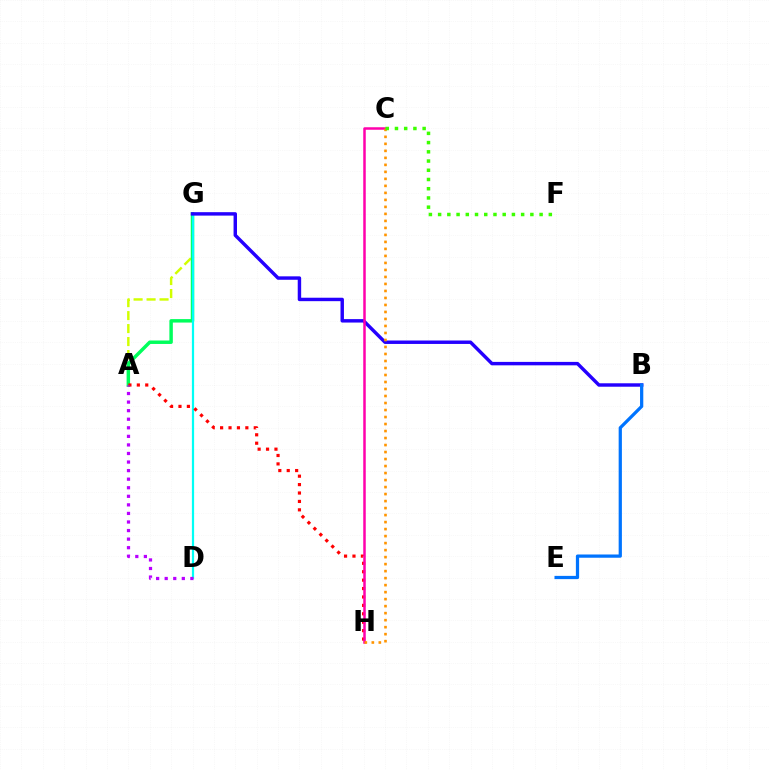{('A', 'G'): [{'color': '#d1ff00', 'line_style': 'dashed', 'thickness': 1.76}, {'color': '#00ff5c', 'line_style': 'solid', 'thickness': 2.49}], ('D', 'G'): [{'color': '#00fff6', 'line_style': 'solid', 'thickness': 1.6}], ('A', 'H'): [{'color': '#ff0000', 'line_style': 'dotted', 'thickness': 2.29}], ('B', 'G'): [{'color': '#2500ff', 'line_style': 'solid', 'thickness': 2.47}], ('C', 'H'): [{'color': '#ff00ac', 'line_style': 'solid', 'thickness': 1.8}, {'color': '#ff9400', 'line_style': 'dotted', 'thickness': 1.9}], ('B', 'E'): [{'color': '#0074ff', 'line_style': 'solid', 'thickness': 2.34}], ('A', 'D'): [{'color': '#b900ff', 'line_style': 'dotted', 'thickness': 2.33}], ('C', 'F'): [{'color': '#3dff00', 'line_style': 'dotted', 'thickness': 2.51}]}